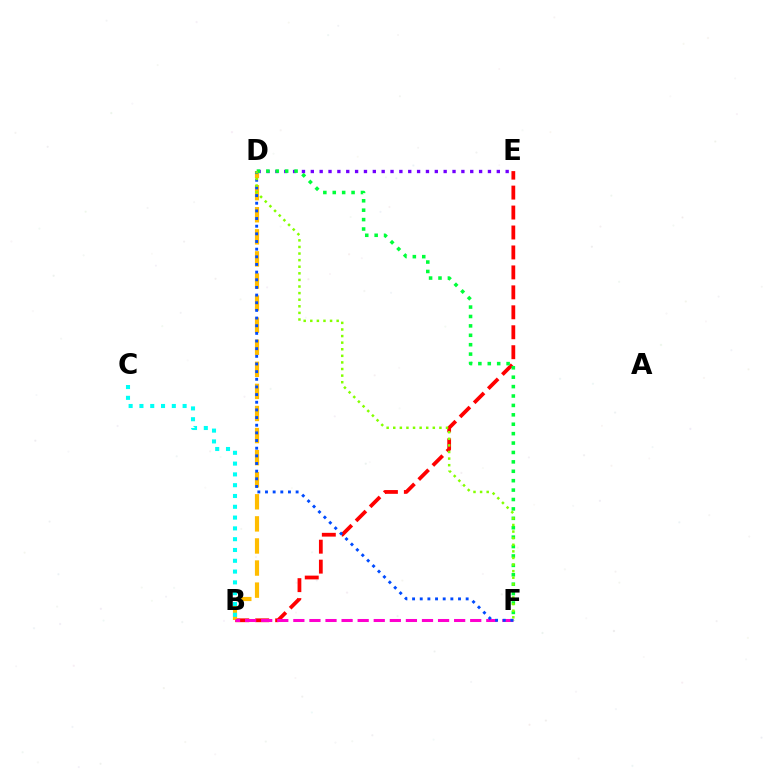{('B', 'E'): [{'color': '#ff0000', 'line_style': 'dashed', 'thickness': 2.71}], ('D', 'E'): [{'color': '#7200ff', 'line_style': 'dotted', 'thickness': 2.41}], ('B', 'D'): [{'color': '#ffbd00', 'line_style': 'dashed', 'thickness': 3.0}], ('B', 'F'): [{'color': '#ff00cf', 'line_style': 'dashed', 'thickness': 2.18}], ('D', 'F'): [{'color': '#00ff39', 'line_style': 'dotted', 'thickness': 2.56}, {'color': '#004bff', 'line_style': 'dotted', 'thickness': 2.08}, {'color': '#84ff00', 'line_style': 'dotted', 'thickness': 1.79}], ('B', 'C'): [{'color': '#00fff6', 'line_style': 'dotted', 'thickness': 2.93}]}